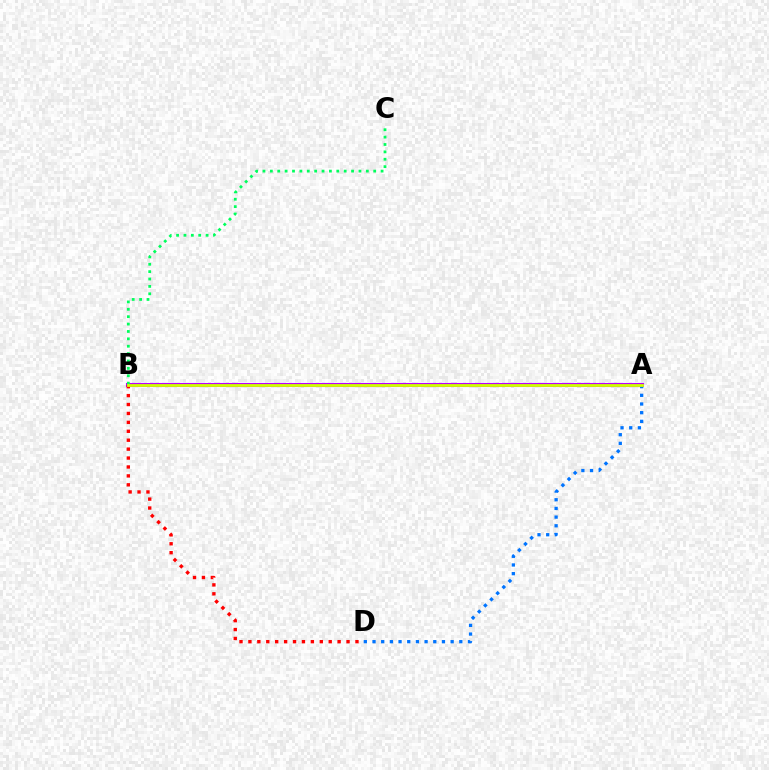{('A', 'B'): [{'color': '#b900ff', 'line_style': 'solid', 'thickness': 2.93}, {'color': '#d1ff00', 'line_style': 'solid', 'thickness': 2.03}], ('A', 'D'): [{'color': '#0074ff', 'line_style': 'dotted', 'thickness': 2.36}], ('B', 'D'): [{'color': '#ff0000', 'line_style': 'dotted', 'thickness': 2.42}], ('B', 'C'): [{'color': '#00ff5c', 'line_style': 'dotted', 'thickness': 2.01}]}